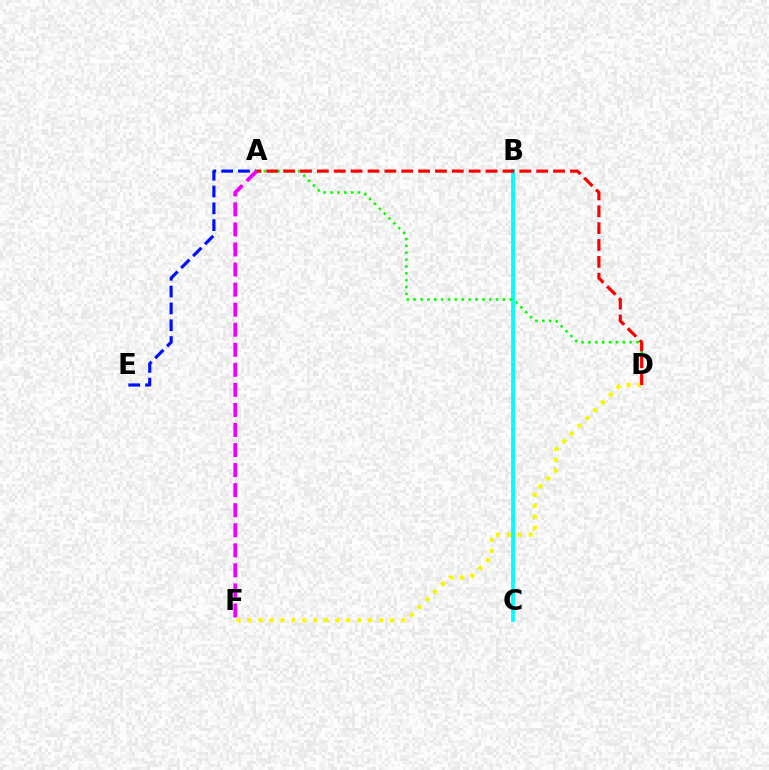{('A', 'E'): [{'color': '#0010ff', 'line_style': 'dashed', 'thickness': 2.29}], ('D', 'F'): [{'color': '#fcf500', 'line_style': 'dotted', 'thickness': 2.98}], ('B', 'C'): [{'color': '#00fff6', 'line_style': 'solid', 'thickness': 2.74}], ('A', 'D'): [{'color': '#08ff00', 'line_style': 'dotted', 'thickness': 1.87}, {'color': '#ff0000', 'line_style': 'dashed', 'thickness': 2.29}], ('A', 'F'): [{'color': '#ee00ff', 'line_style': 'dashed', 'thickness': 2.72}]}